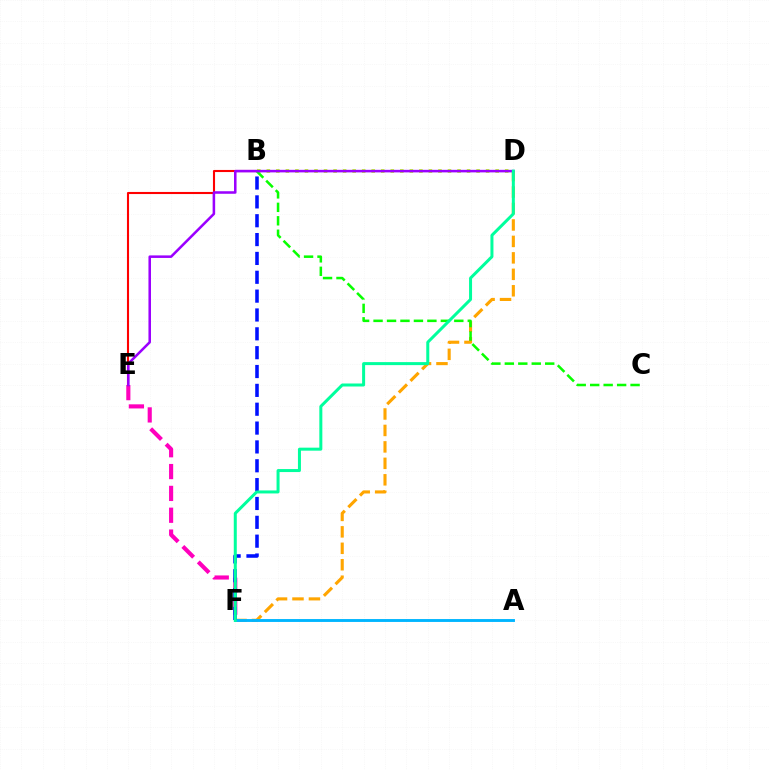{('E', 'F'): [{'color': '#ff00bd', 'line_style': 'dashed', 'thickness': 2.97}], ('D', 'F'): [{'color': '#ffa500', 'line_style': 'dashed', 'thickness': 2.24}, {'color': '#00ff9d', 'line_style': 'solid', 'thickness': 2.16}], ('B', 'E'): [{'color': '#ff0000', 'line_style': 'solid', 'thickness': 1.51}], ('B', 'D'): [{'color': '#b3ff00', 'line_style': 'dotted', 'thickness': 2.59}], ('A', 'F'): [{'color': '#00b5ff', 'line_style': 'solid', 'thickness': 2.08}], ('B', 'F'): [{'color': '#0010ff', 'line_style': 'dashed', 'thickness': 2.56}], ('B', 'C'): [{'color': '#08ff00', 'line_style': 'dashed', 'thickness': 1.83}], ('D', 'E'): [{'color': '#9b00ff', 'line_style': 'solid', 'thickness': 1.83}]}